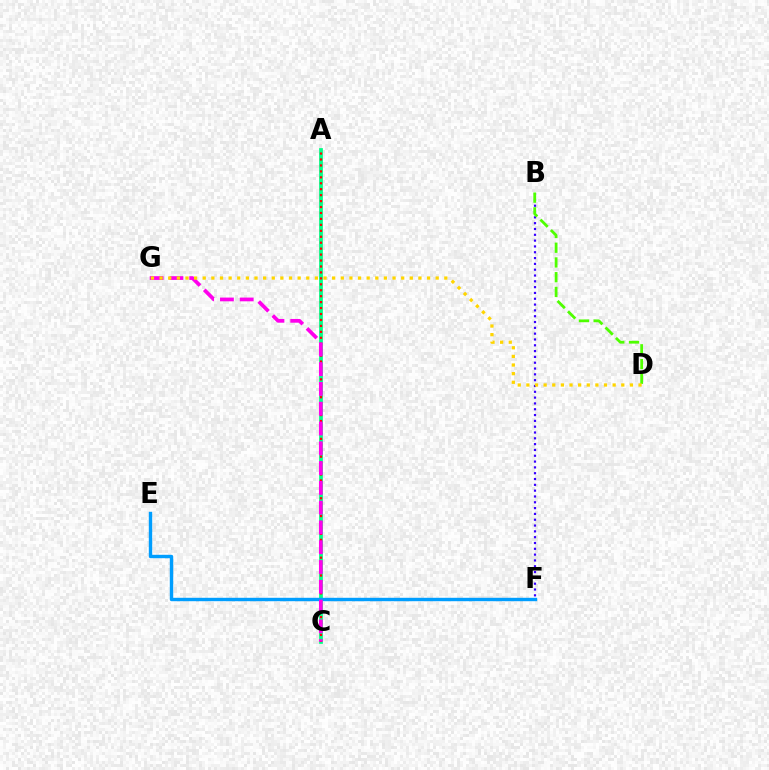{('A', 'C'): [{'color': '#00ff86', 'line_style': 'solid', 'thickness': 2.7}, {'color': '#ff0000', 'line_style': 'dotted', 'thickness': 1.61}], ('B', 'F'): [{'color': '#3700ff', 'line_style': 'dotted', 'thickness': 1.58}], ('B', 'D'): [{'color': '#4fff00', 'line_style': 'dashed', 'thickness': 2.0}], ('E', 'F'): [{'color': '#009eff', 'line_style': 'solid', 'thickness': 2.45}], ('C', 'G'): [{'color': '#ff00ed', 'line_style': 'dashed', 'thickness': 2.69}], ('D', 'G'): [{'color': '#ffd500', 'line_style': 'dotted', 'thickness': 2.34}]}